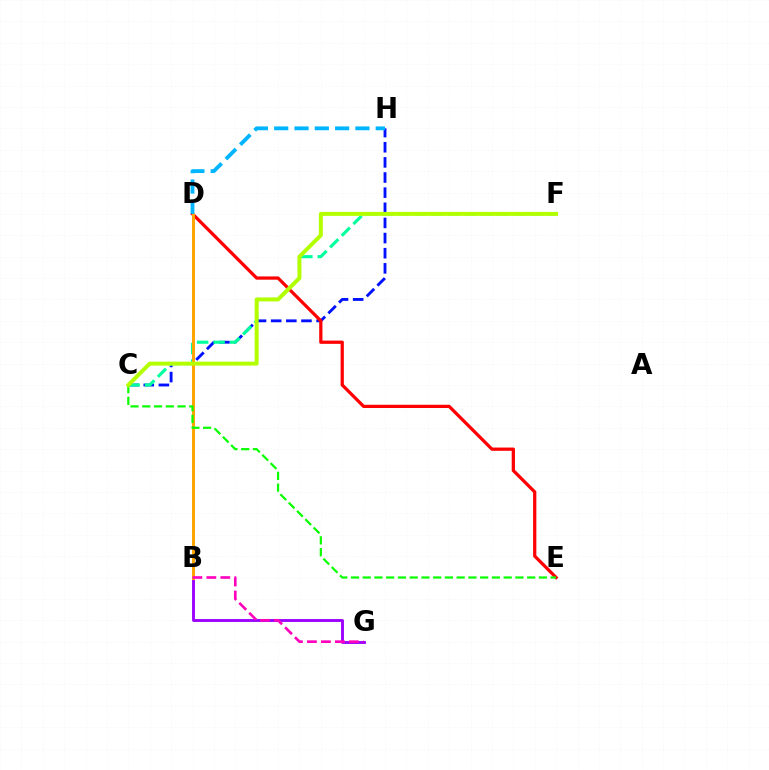{('B', 'G'): [{'color': '#9b00ff', 'line_style': 'solid', 'thickness': 2.07}, {'color': '#ff00bd', 'line_style': 'dashed', 'thickness': 1.9}], ('C', 'H'): [{'color': '#0010ff', 'line_style': 'dashed', 'thickness': 2.06}], ('C', 'F'): [{'color': '#00ff9d', 'line_style': 'dashed', 'thickness': 2.24}, {'color': '#b3ff00', 'line_style': 'solid', 'thickness': 2.85}], ('D', 'E'): [{'color': '#ff0000', 'line_style': 'solid', 'thickness': 2.34}], ('B', 'D'): [{'color': '#ffa500', 'line_style': 'solid', 'thickness': 2.15}], ('C', 'E'): [{'color': '#08ff00', 'line_style': 'dashed', 'thickness': 1.6}], ('D', 'H'): [{'color': '#00b5ff', 'line_style': 'dashed', 'thickness': 2.76}]}